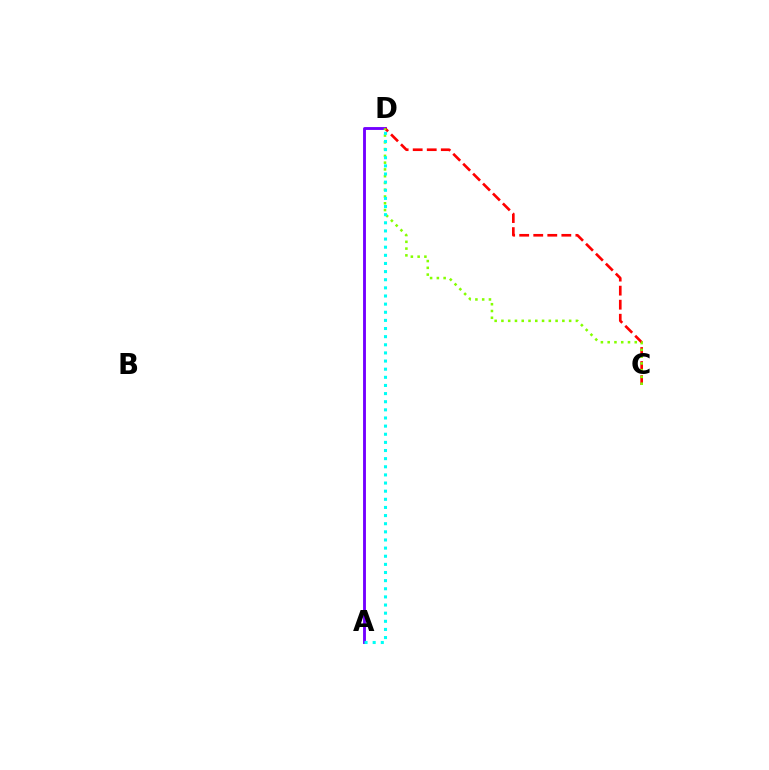{('A', 'D'): [{'color': '#7200ff', 'line_style': 'solid', 'thickness': 2.06}, {'color': '#00fff6', 'line_style': 'dotted', 'thickness': 2.21}], ('C', 'D'): [{'color': '#ff0000', 'line_style': 'dashed', 'thickness': 1.91}, {'color': '#84ff00', 'line_style': 'dotted', 'thickness': 1.84}]}